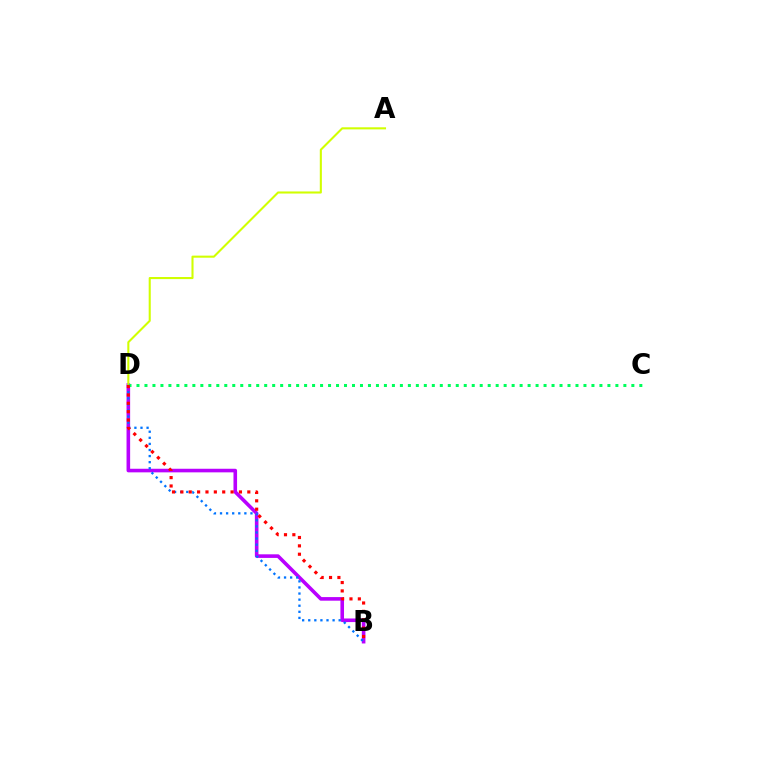{('B', 'D'): [{'color': '#b900ff', 'line_style': 'solid', 'thickness': 2.59}, {'color': '#0074ff', 'line_style': 'dotted', 'thickness': 1.65}, {'color': '#ff0000', 'line_style': 'dotted', 'thickness': 2.27}], ('A', 'D'): [{'color': '#d1ff00', 'line_style': 'solid', 'thickness': 1.5}], ('C', 'D'): [{'color': '#00ff5c', 'line_style': 'dotted', 'thickness': 2.17}]}